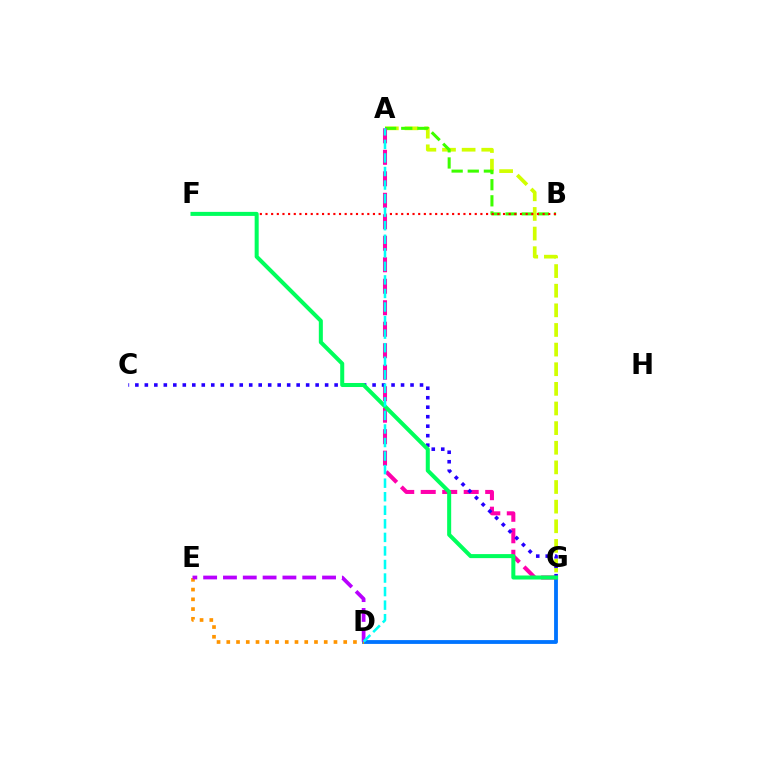{('A', 'G'): [{'color': '#d1ff00', 'line_style': 'dashed', 'thickness': 2.67}, {'color': '#ff00ac', 'line_style': 'dashed', 'thickness': 2.92}], ('D', 'G'): [{'color': '#0074ff', 'line_style': 'solid', 'thickness': 2.75}], ('A', 'B'): [{'color': '#3dff00', 'line_style': 'dashed', 'thickness': 2.19}], ('B', 'F'): [{'color': '#ff0000', 'line_style': 'dotted', 'thickness': 1.54}], ('D', 'E'): [{'color': '#ff9400', 'line_style': 'dotted', 'thickness': 2.65}, {'color': '#b900ff', 'line_style': 'dashed', 'thickness': 2.69}], ('C', 'G'): [{'color': '#2500ff', 'line_style': 'dotted', 'thickness': 2.58}], ('F', 'G'): [{'color': '#00ff5c', 'line_style': 'solid', 'thickness': 2.9}], ('A', 'D'): [{'color': '#00fff6', 'line_style': 'dashed', 'thickness': 1.84}]}